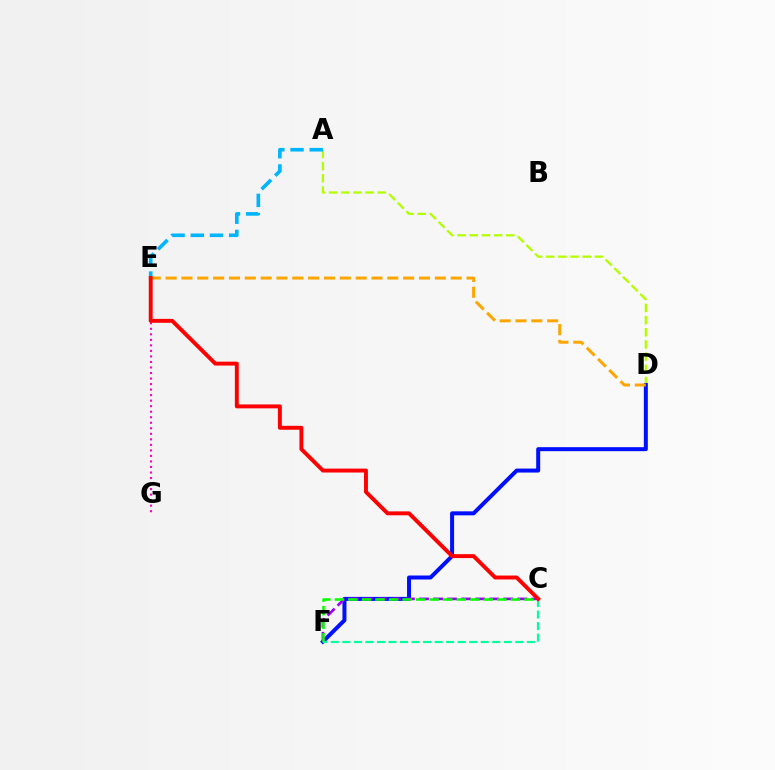{('A', 'D'): [{'color': '#b3ff00', 'line_style': 'dashed', 'thickness': 1.65}], ('D', 'F'): [{'color': '#0010ff', 'line_style': 'solid', 'thickness': 2.88}], ('C', 'F'): [{'color': '#9b00ff', 'line_style': 'dashed', 'thickness': 1.91}, {'color': '#08ff00', 'line_style': 'dashed', 'thickness': 1.84}, {'color': '#00ff9d', 'line_style': 'dashed', 'thickness': 1.57}], ('A', 'E'): [{'color': '#00b5ff', 'line_style': 'dashed', 'thickness': 2.61}], ('E', 'G'): [{'color': '#ff00bd', 'line_style': 'dotted', 'thickness': 1.5}], ('D', 'E'): [{'color': '#ffa500', 'line_style': 'dashed', 'thickness': 2.15}], ('C', 'E'): [{'color': '#ff0000', 'line_style': 'solid', 'thickness': 2.82}]}